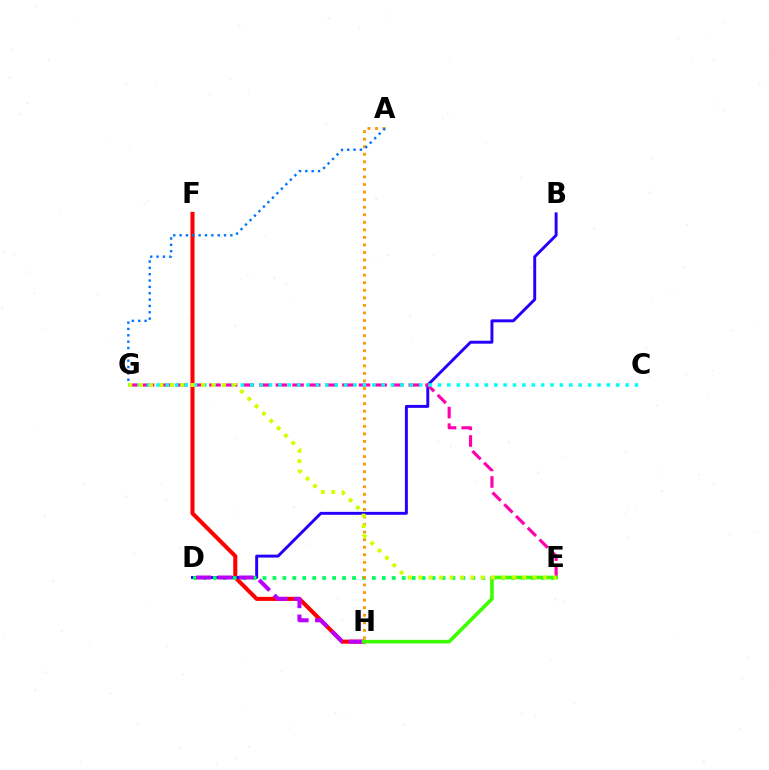{('F', 'H'): [{'color': '#ff0000', 'line_style': 'solid', 'thickness': 2.91}], ('B', 'D'): [{'color': '#2500ff', 'line_style': 'solid', 'thickness': 2.12}], ('D', 'E'): [{'color': '#00ff5c', 'line_style': 'dotted', 'thickness': 2.7}], ('E', 'G'): [{'color': '#ff00ac', 'line_style': 'dashed', 'thickness': 2.26}, {'color': '#d1ff00', 'line_style': 'dotted', 'thickness': 2.82}], ('A', 'H'): [{'color': '#ff9400', 'line_style': 'dotted', 'thickness': 2.05}], ('D', 'H'): [{'color': '#b900ff', 'line_style': 'dashed', 'thickness': 2.89}], ('C', 'G'): [{'color': '#00fff6', 'line_style': 'dotted', 'thickness': 2.55}], ('E', 'H'): [{'color': '#3dff00', 'line_style': 'solid', 'thickness': 2.61}], ('A', 'G'): [{'color': '#0074ff', 'line_style': 'dotted', 'thickness': 1.72}]}